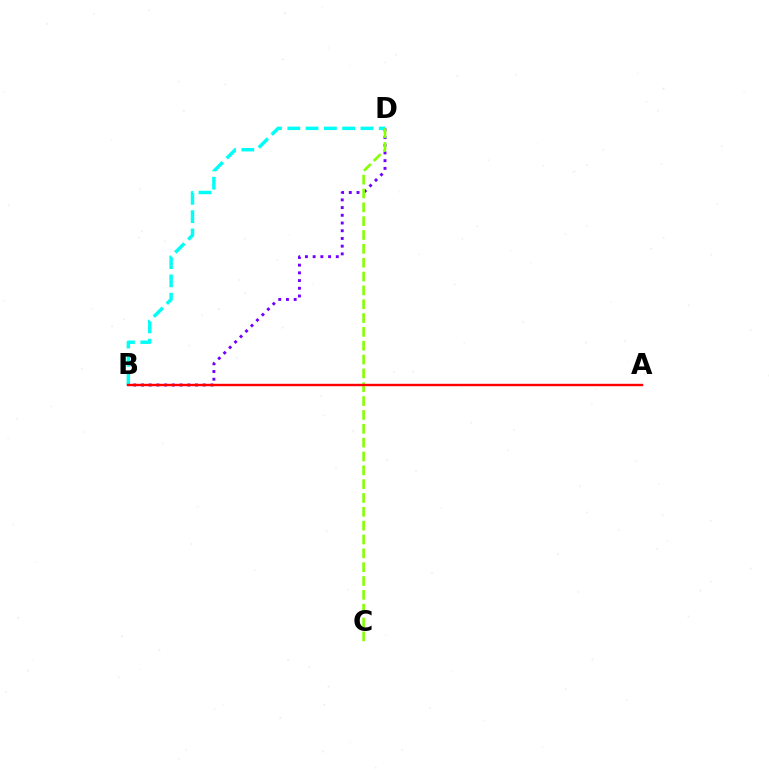{('B', 'D'): [{'color': '#7200ff', 'line_style': 'dotted', 'thickness': 2.1}, {'color': '#00fff6', 'line_style': 'dashed', 'thickness': 2.48}], ('C', 'D'): [{'color': '#84ff00', 'line_style': 'dashed', 'thickness': 1.88}], ('A', 'B'): [{'color': '#ff0000', 'line_style': 'solid', 'thickness': 1.73}]}